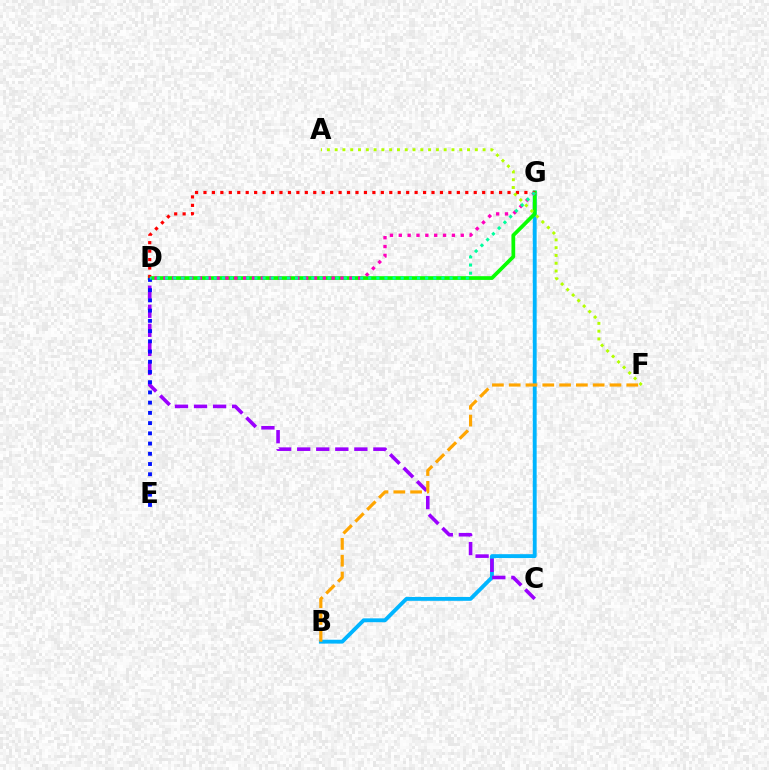{('B', 'G'): [{'color': '#00b5ff', 'line_style': 'solid', 'thickness': 2.78}], ('C', 'D'): [{'color': '#9b00ff', 'line_style': 'dashed', 'thickness': 2.59}], ('B', 'F'): [{'color': '#ffa500', 'line_style': 'dashed', 'thickness': 2.28}], ('D', 'G'): [{'color': '#08ff00', 'line_style': 'solid', 'thickness': 2.69}, {'color': '#ff00bd', 'line_style': 'dotted', 'thickness': 2.4}, {'color': '#ff0000', 'line_style': 'dotted', 'thickness': 2.29}, {'color': '#00ff9d', 'line_style': 'dotted', 'thickness': 2.21}], ('D', 'E'): [{'color': '#0010ff', 'line_style': 'dotted', 'thickness': 2.78}], ('A', 'F'): [{'color': '#b3ff00', 'line_style': 'dotted', 'thickness': 2.12}]}